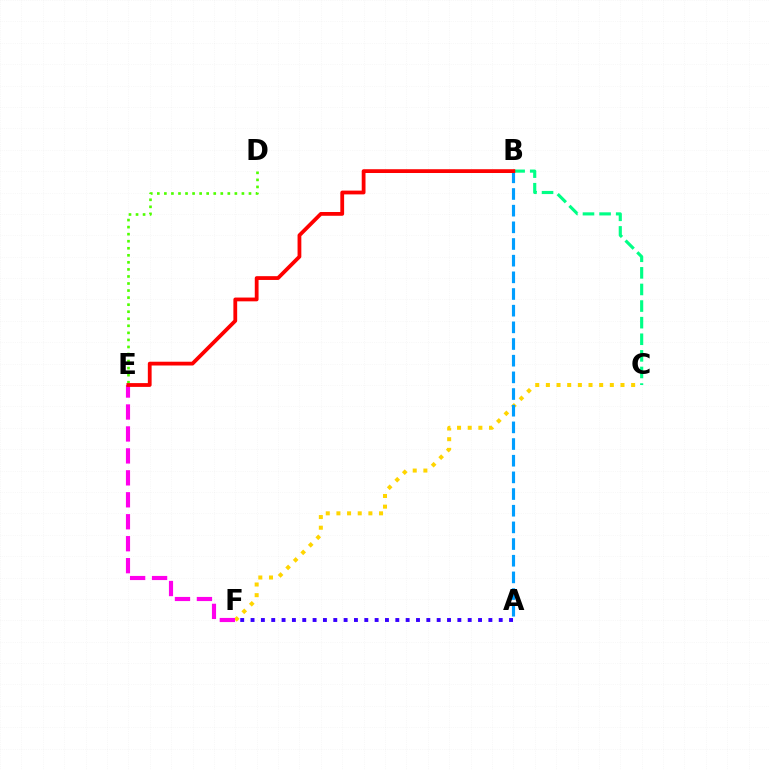{('C', 'F'): [{'color': '#ffd500', 'line_style': 'dotted', 'thickness': 2.9}], ('B', 'C'): [{'color': '#00ff86', 'line_style': 'dashed', 'thickness': 2.26}], ('D', 'E'): [{'color': '#4fff00', 'line_style': 'dotted', 'thickness': 1.92}], ('A', 'B'): [{'color': '#009eff', 'line_style': 'dashed', 'thickness': 2.26}], ('A', 'F'): [{'color': '#3700ff', 'line_style': 'dotted', 'thickness': 2.81}], ('E', 'F'): [{'color': '#ff00ed', 'line_style': 'dashed', 'thickness': 2.98}], ('B', 'E'): [{'color': '#ff0000', 'line_style': 'solid', 'thickness': 2.73}]}